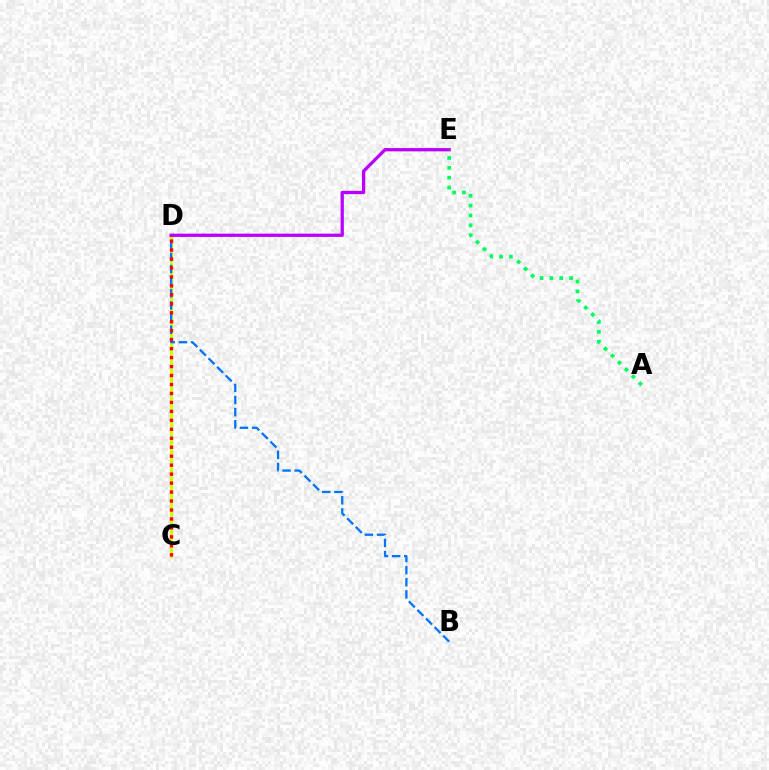{('C', 'D'): [{'color': '#d1ff00', 'line_style': 'solid', 'thickness': 2.2}, {'color': '#ff0000', 'line_style': 'dotted', 'thickness': 2.44}], ('B', 'D'): [{'color': '#0074ff', 'line_style': 'dashed', 'thickness': 1.65}], ('D', 'E'): [{'color': '#b900ff', 'line_style': 'solid', 'thickness': 2.36}], ('A', 'E'): [{'color': '#00ff5c', 'line_style': 'dotted', 'thickness': 2.68}]}